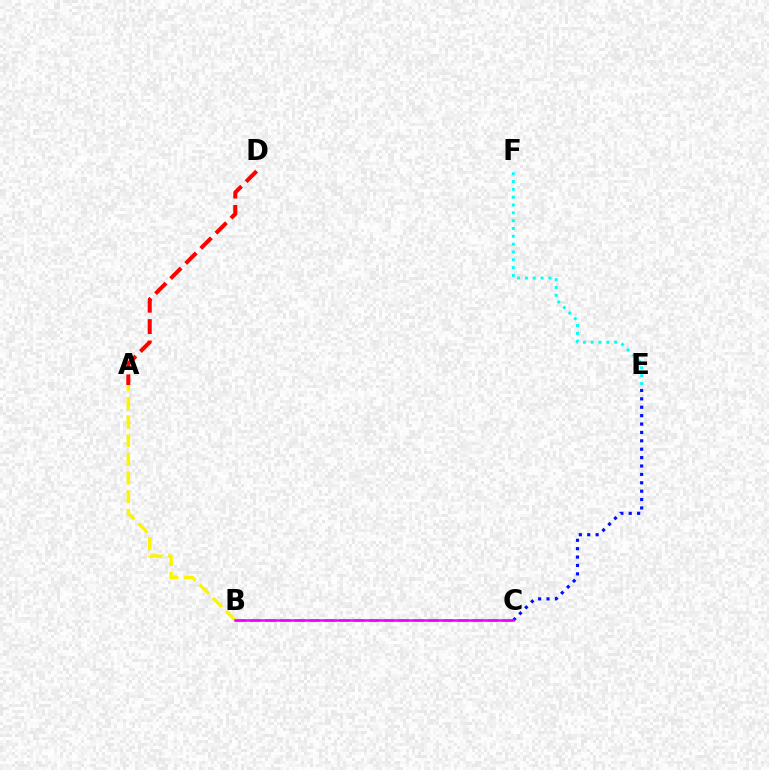{('B', 'C'): [{'color': '#08ff00', 'line_style': 'dashed', 'thickness': 2.01}, {'color': '#ee00ff', 'line_style': 'solid', 'thickness': 1.8}], ('C', 'E'): [{'color': '#0010ff', 'line_style': 'dotted', 'thickness': 2.28}], ('A', 'B'): [{'color': '#fcf500', 'line_style': 'dashed', 'thickness': 2.53}], ('A', 'D'): [{'color': '#ff0000', 'line_style': 'dashed', 'thickness': 2.9}], ('E', 'F'): [{'color': '#00fff6', 'line_style': 'dotted', 'thickness': 2.13}]}